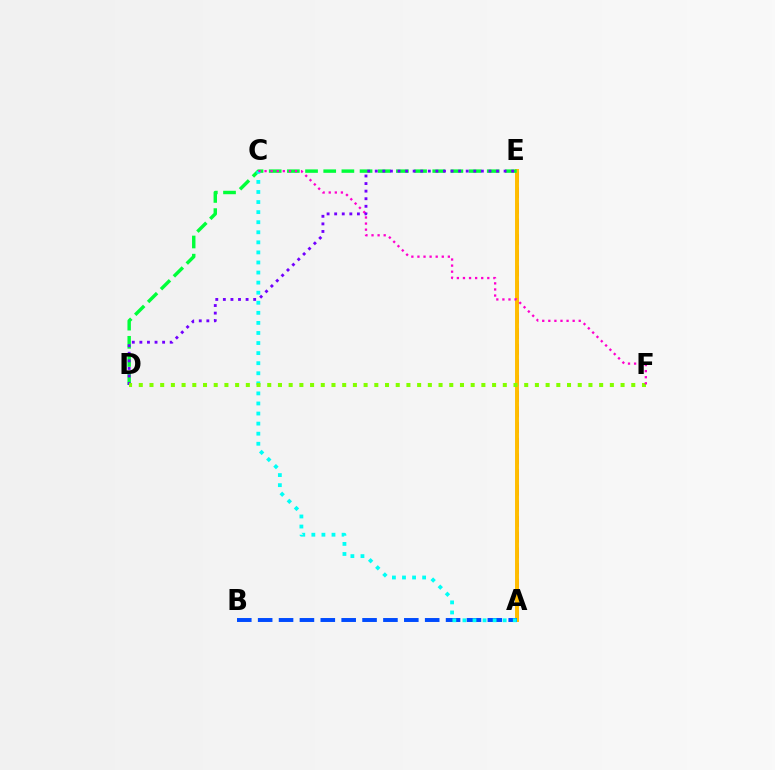{('A', 'E'): [{'color': '#ff0000', 'line_style': 'dashed', 'thickness': 2.13}, {'color': '#ffbd00', 'line_style': 'solid', 'thickness': 2.84}], ('A', 'B'): [{'color': '#004bff', 'line_style': 'dashed', 'thickness': 2.84}], ('D', 'E'): [{'color': '#00ff39', 'line_style': 'dashed', 'thickness': 2.47}, {'color': '#7200ff', 'line_style': 'dotted', 'thickness': 2.06}], ('A', 'C'): [{'color': '#00fff6', 'line_style': 'dotted', 'thickness': 2.74}], ('D', 'F'): [{'color': '#84ff00', 'line_style': 'dotted', 'thickness': 2.91}], ('C', 'F'): [{'color': '#ff00cf', 'line_style': 'dotted', 'thickness': 1.65}]}